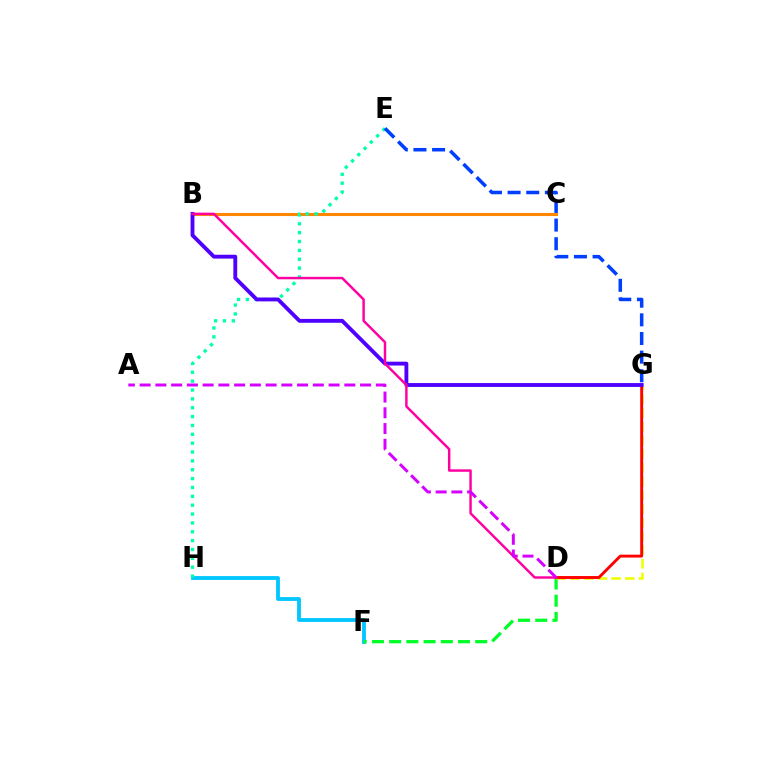{('F', 'H'): [{'color': '#00c7ff', 'line_style': 'solid', 'thickness': 2.76}], ('B', 'C'): [{'color': '#66ff00', 'line_style': 'dashed', 'thickness': 1.86}, {'color': '#ff8800', 'line_style': 'solid', 'thickness': 2.21}], ('D', 'F'): [{'color': '#00ff27', 'line_style': 'dashed', 'thickness': 2.34}], ('E', 'H'): [{'color': '#00ffaf', 'line_style': 'dotted', 'thickness': 2.41}], ('D', 'G'): [{'color': '#eeff00', 'line_style': 'dashed', 'thickness': 1.86}, {'color': '#ff0000', 'line_style': 'solid', 'thickness': 2.09}], ('B', 'G'): [{'color': '#4f00ff', 'line_style': 'solid', 'thickness': 2.78}], ('B', 'D'): [{'color': '#ff00a0', 'line_style': 'solid', 'thickness': 1.77}], ('A', 'D'): [{'color': '#d600ff', 'line_style': 'dashed', 'thickness': 2.14}], ('E', 'G'): [{'color': '#003fff', 'line_style': 'dashed', 'thickness': 2.53}]}